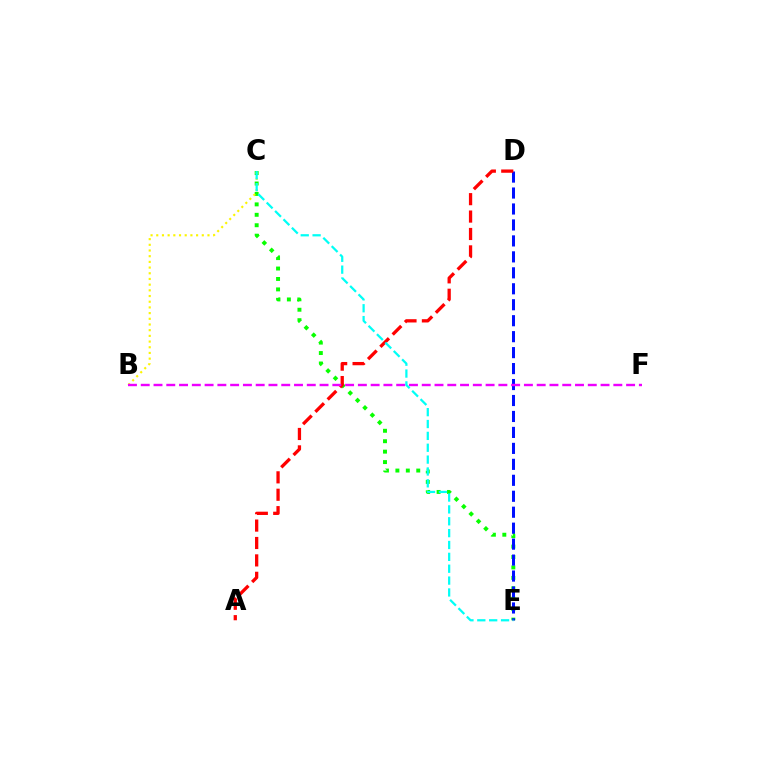{('C', 'E'): [{'color': '#08ff00', 'line_style': 'dotted', 'thickness': 2.83}, {'color': '#00fff6', 'line_style': 'dashed', 'thickness': 1.61}], ('D', 'E'): [{'color': '#0010ff', 'line_style': 'dashed', 'thickness': 2.17}], ('B', 'C'): [{'color': '#fcf500', 'line_style': 'dotted', 'thickness': 1.55}], ('A', 'D'): [{'color': '#ff0000', 'line_style': 'dashed', 'thickness': 2.36}], ('B', 'F'): [{'color': '#ee00ff', 'line_style': 'dashed', 'thickness': 1.74}]}